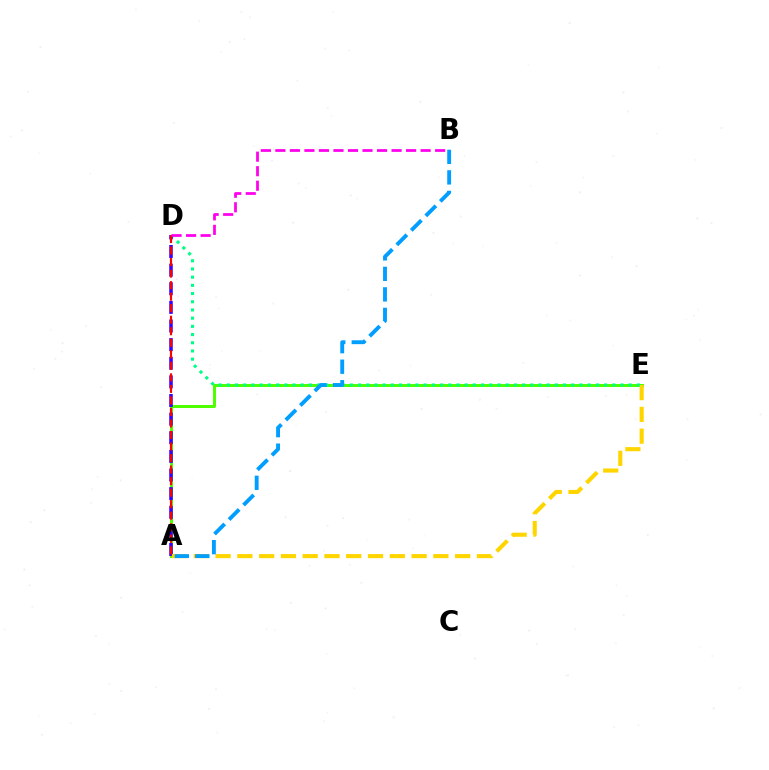{('A', 'E'): [{'color': '#4fff00', 'line_style': 'solid', 'thickness': 2.16}, {'color': '#ffd500', 'line_style': 'dashed', 'thickness': 2.96}], ('D', 'E'): [{'color': '#00ff86', 'line_style': 'dotted', 'thickness': 2.23}], ('A', 'D'): [{'color': '#3700ff', 'line_style': 'dashed', 'thickness': 2.53}, {'color': '#ff0000', 'line_style': 'dashed', 'thickness': 1.57}], ('A', 'B'): [{'color': '#009eff', 'line_style': 'dashed', 'thickness': 2.79}], ('B', 'D'): [{'color': '#ff00ed', 'line_style': 'dashed', 'thickness': 1.97}]}